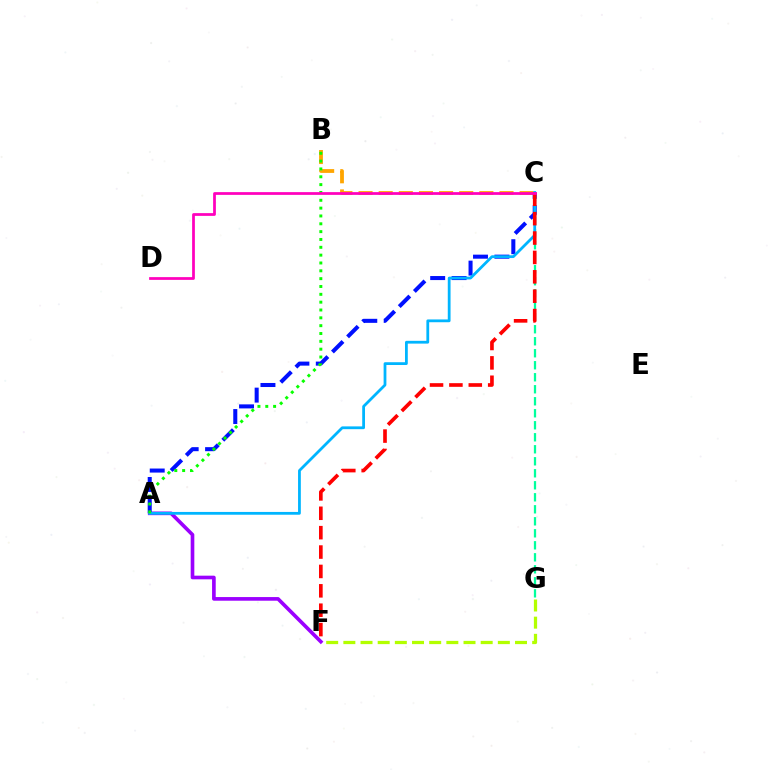{('A', 'F'): [{'color': '#9b00ff', 'line_style': 'solid', 'thickness': 2.63}], ('F', 'G'): [{'color': '#b3ff00', 'line_style': 'dashed', 'thickness': 2.33}], ('A', 'C'): [{'color': '#0010ff', 'line_style': 'dashed', 'thickness': 2.91}, {'color': '#00b5ff', 'line_style': 'solid', 'thickness': 2.0}], ('C', 'G'): [{'color': '#00ff9d', 'line_style': 'dashed', 'thickness': 1.63}], ('B', 'C'): [{'color': '#ffa500', 'line_style': 'dashed', 'thickness': 2.74}], ('A', 'B'): [{'color': '#08ff00', 'line_style': 'dotted', 'thickness': 2.13}], ('C', 'F'): [{'color': '#ff0000', 'line_style': 'dashed', 'thickness': 2.63}], ('C', 'D'): [{'color': '#ff00bd', 'line_style': 'solid', 'thickness': 1.98}]}